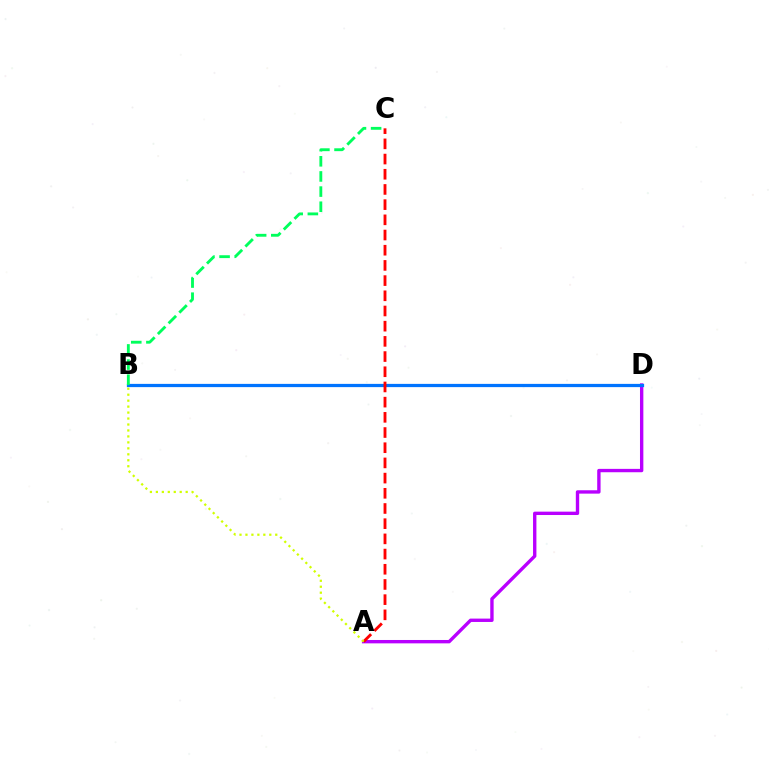{('A', 'D'): [{'color': '#b900ff', 'line_style': 'solid', 'thickness': 2.42}], ('B', 'D'): [{'color': '#0074ff', 'line_style': 'solid', 'thickness': 2.33}], ('B', 'C'): [{'color': '#00ff5c', 'line_style': 'dashed', 'thickness': 2.06}], ('A', 'C'): [{'color': '#ff0000', 'line_style': 'dashed', 'thickness': 2.06}], ('A', 'B'): [{'color': '#d1ff00', 'line_style': 'dotted', 'thickness': 1.62}]}